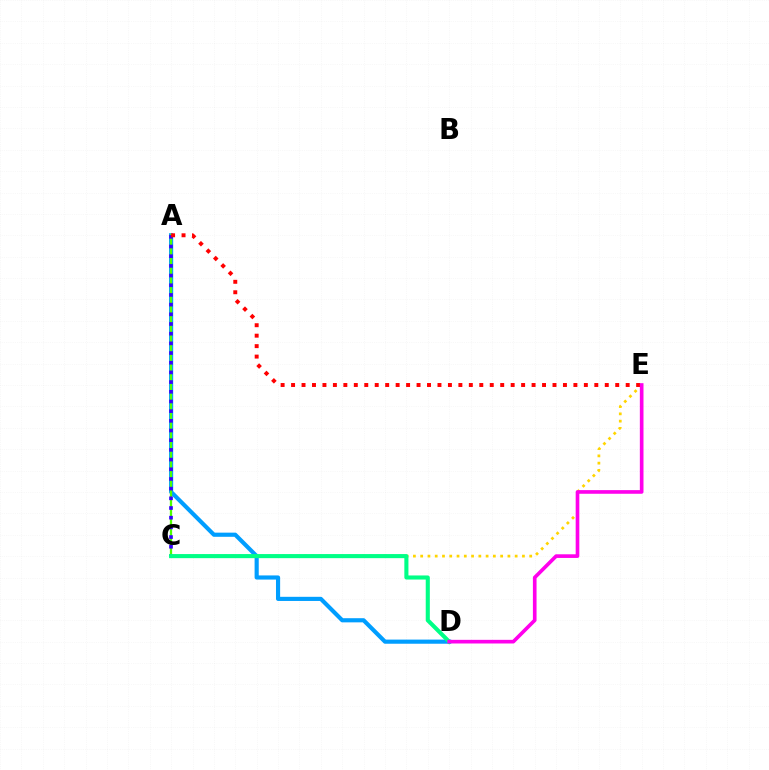{('C', 'E'): [{'color': '#ffd500', 'line_style': 'dotted', 'thickness': 1.97}], ('A', 'D'): [{'color': '#009eff', 'line_style': 'solid', 'thickness': 2.98}], ('A', 'C'): [{'color': '#4fff00', 'line_style': 'solid', 'thickness': 1.65}, {'color': '#3700ff', 'line_style': 'dotted', 'thickness': 2.63}], ('C', 'D'): [{'color': '#00ff86', 'line_style': 'solid', 'thickness': 2.94}], ('A', 'E'): [{'color': '#ff0000', 'line_style': 'dotted', 'thickness': 2.84}], ('D', 'E'): [{'color': '#ff00ed', 'line_style': 'solid', 'thickness': 2.63}]}